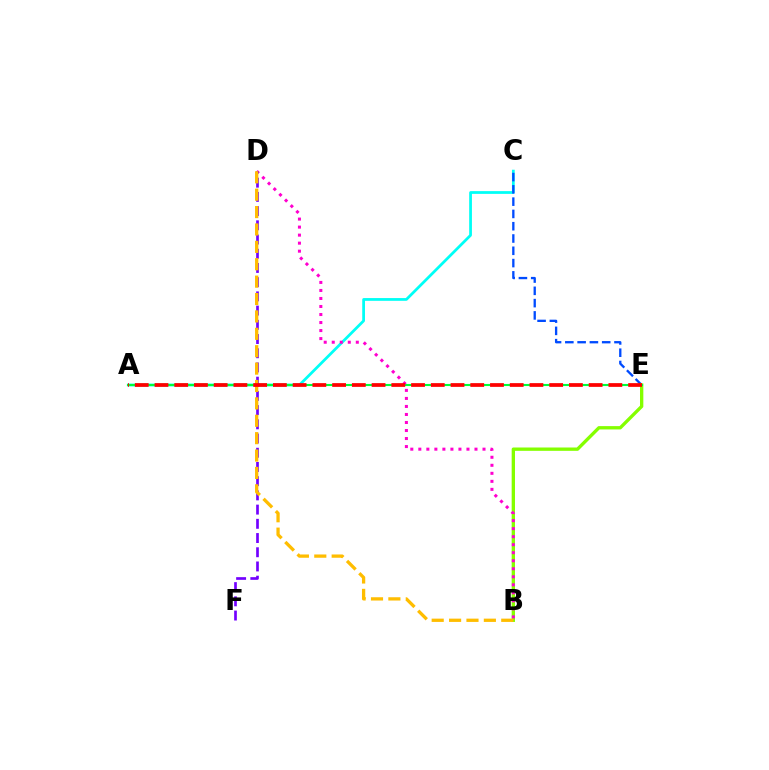{('A', 'C'): [{'color': '#00fff6', 'line_style': 'solid', 'thickness': 1.98}], ('C', 'E'): [{'color': '#004bff', 'line_style': 'dashed', 'thickness': 1.67}], ('B', 'E'): [{'color': '#84ff00', 'line_style': 'solid', 'thickness': 2.4}], ('A', 'E'): [{'color': '#00ff39', 'line_style': 'solid', 'thickness': 1.51}, {'color': '#ff0000', 'line_style': 'dashed', 'thickness': 2.68}], ('B', 'D'): [{'color': '#ff00cf', 'line_style': 'dotted', 'thickness': 2.18}, {'color': '#ffbd00', 'line_style': 'dashed', 'thickness': 2.36}], ('D', 'F'): [{'color': '#7200ff', 'line_style': 'dashed', 'thickness': 1.93}]}